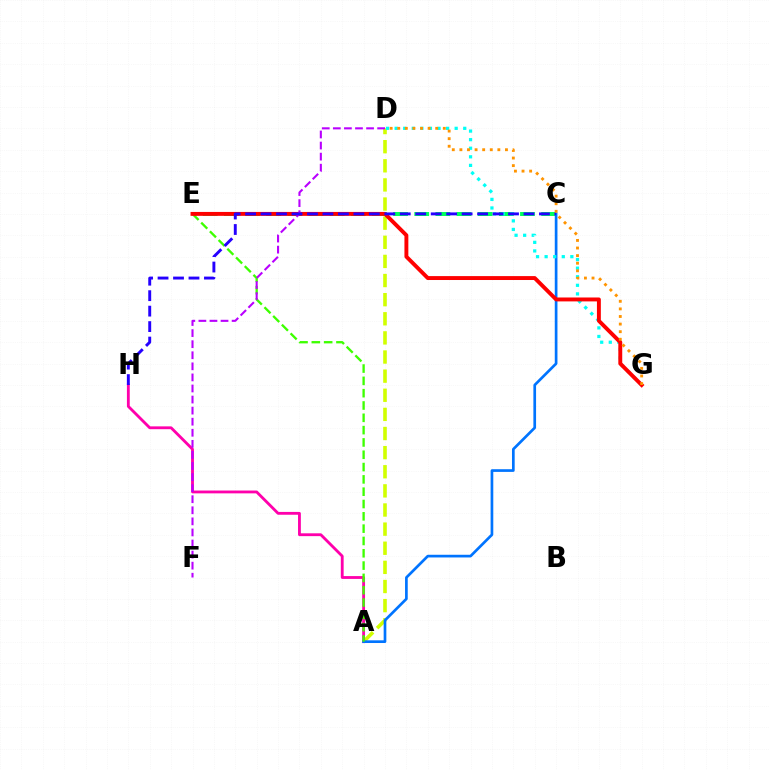{('A', 'D'): [{'color': '#d1ff00', 'line_style': 'dashed', 'thickness': 2.6}], ('A', 'H'): [{'color': '#ff00ac', 'line_style': 'solid', 'thickness': 2.04}], ('C', 'E'): [{'color': '#00ff5c', 'line_style': 'dashed', 'thickness': 2.87}], ('A', 'C'): [{'color': '#0074ff', 'line_style': 'solid', 'thickness': 1.94}], ('D', 'G'): [{'color': '#00fff6', 'line_style': 'dotted', 'thickness': 2.33}, {'color': '#ff9400', 'line_style': 'dotted', 'thickness': 2.06}], ('A', 'E'): [{'color': '#3dff00', 'line_style': 'dashed', 'thickness': 1.67}], ('E', 'G'): [{'color': '#ff0000', 'line_style': 'solid', 'thickness': 2.82}], ('D', 'F'): [{'color': '#b900ff', 'line_style': 'dashed', 'thickness': 1.5}], ('C', 'H'): [{'color': '#2500ff', 'line_style': 'dashed', 'thickness': 2.1}]}